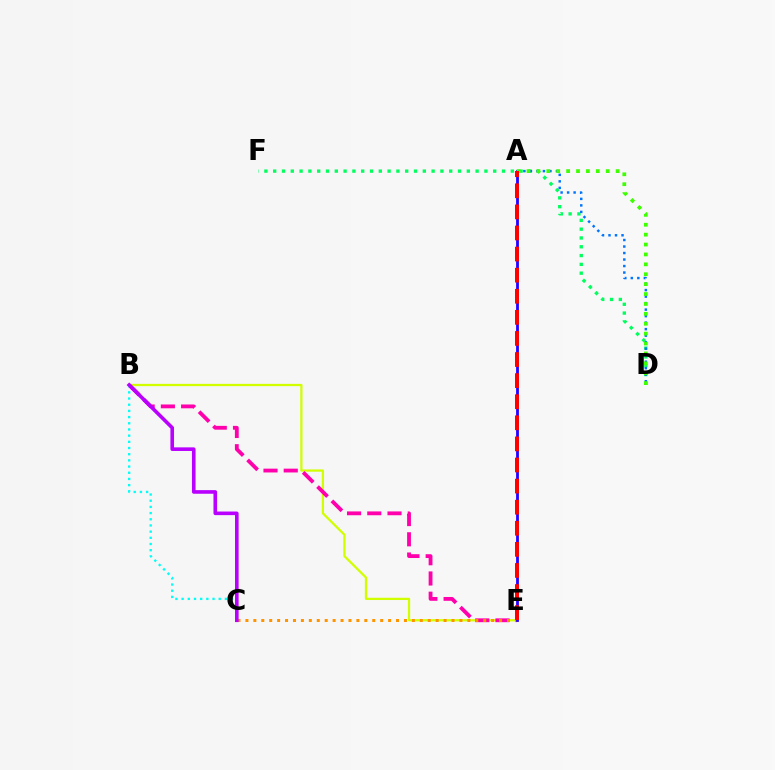{('D', 'F'): [{'color': '#00ff5c', 'line_style': 'dotted', 'thickness': 2.39}], ('B', 'E'): [{'color': '#d1ff00', 'line_style': 'solid', 'thickness': 1.62}, {'color': '#ff00ac', 'line_style': 'dashed', 'thickness': 2.75}], ('A', 'D'): [{'color': '#0074ff', 'line_style': 'dotted', 'thickness': 1.77}, {'color': '#3dff00', 'line_style': 'dotted', 'thickness': 2.69}], ('C', 'E'): [{'color': '#ff9400', 'line_style': 'dotted', 'thickness': 2.15}], ('B', 'C'): [{'color': '#00fff6', 'line_style': 'dotted', 'thickness': 1.68}, {'color': '#b900ff', 'line_style': 'solid', 'thickness': 2.6}], ('A', 'E'): [{'color': '#2500ff', 'line_style': 'solid', 'thickness': 2.01}, {'color': '#ff0000', 'line_style': 'dashed', 'thickness': 2.87}]}